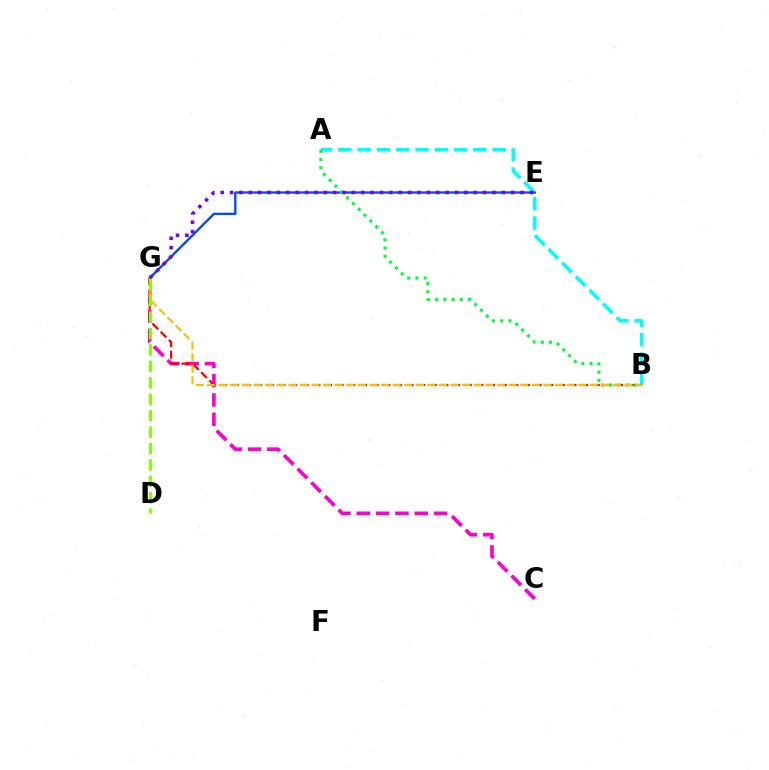{('C', 'G'): [{'color': '#ff00cf', 'line_style': 'dashed', 'thickness': 2.63}], ('A', 'B'): [{'color': '#00fff6', 'line_style': 'dashed', 'thickness': 2.62}, {'color': '#00ff39', 'line_style': 'dotted', 'thickness': 2.23}], ('E', 'G'): [{'color': '#004bff', 'line_style': 'solid', 'thickness': 1.7}, {'color': '#7200ff', 'line_style': 'dotted', 'thickness': 2.55}], ('B', 'G'): [{'color': '#ff0000', 'line_style': 'dashed', 'thickness': 1.58}, {'color': '#ffbd00', 'line_style': 'dashed', 'thickness': 1.58}], ('D', 'G'): [{'color': '#84ff00', 'line_style': 'dashed', 'thickness': 2.23}]}